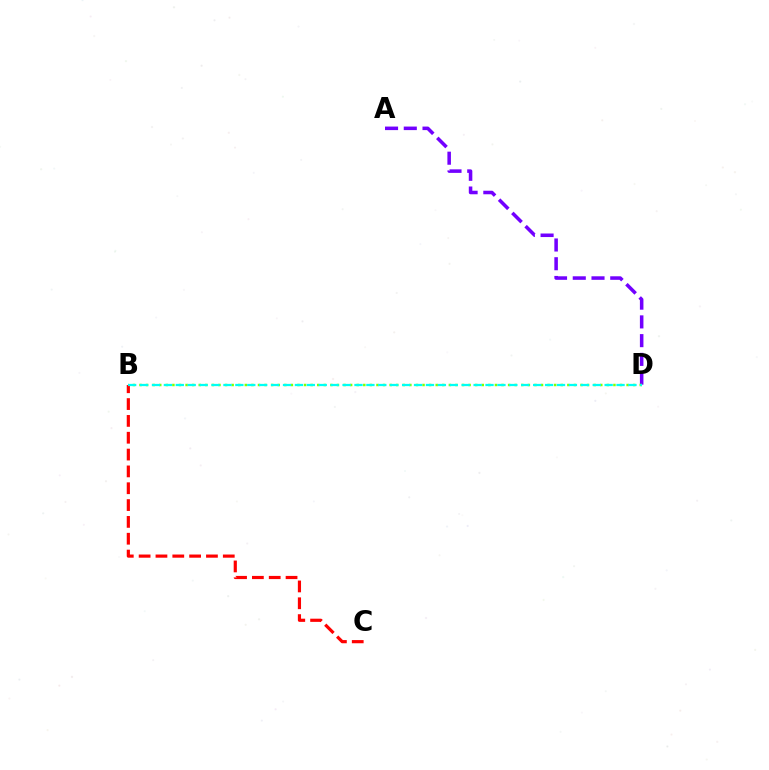{('A', 'D'): [{'color': '#7200ff', 'line_style': 'dashed', 'thickness': 2.55}], ('B', 'D'): [{'color': '#84ff00', 'line_style': 'dotted', 'thickness': 1.79}, {'color': '#00fff6', 'line_style': 'dashed', 'thickness': 1.62}], ('B', 'C'): [{'color': '#ff0000', 'line_style': 'dashed', 'thickness': 2.29}]}